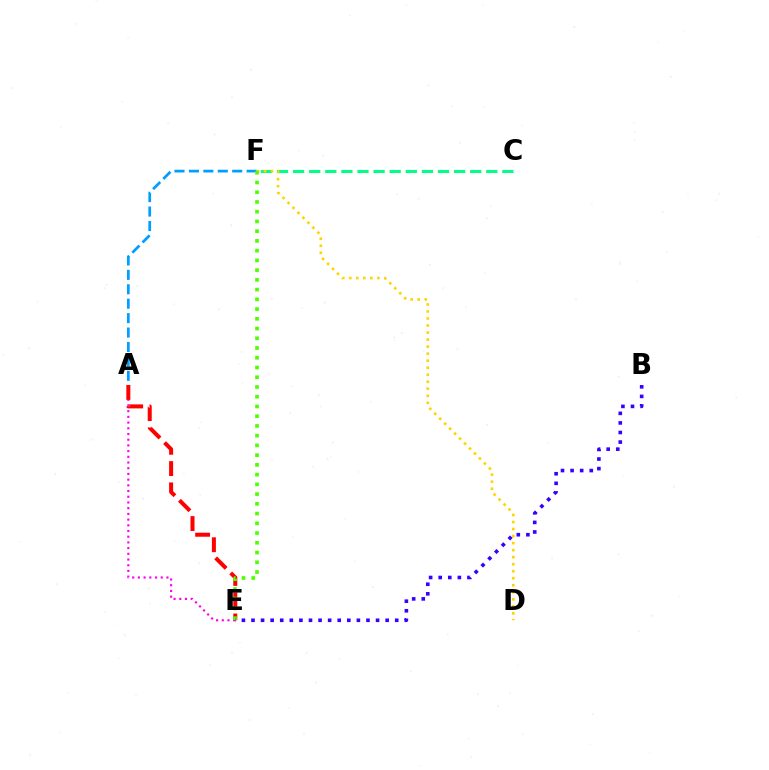{('A', 'E'): [{'color': '#ff00ed', 'line_style': 'dotted', 'thickness': 1.55}, {'color': '#ff0000', 'line_style': 'dashed', 'thickness': 2.89}], ('C', 'F'): [{'color': '#00ff86', 'line_style': 'dashed', 'thickness': 2.19}], ('A', 'F'): [{'color': '#009eff', 'line_style': 'dashed', 'thickness': 1.96}], ('D', 'F'): [{'color': '#ffd500', 'line_style': 'dotted', 'thickness': 1.91}], ('E', 'F'): [{'color': '#4fff00', 'line_style': 'dotted', 'thickness': 2.65}], ('B', 'E'): [{'color': '#3700ff', 'line_style': 'dotted', 'thickness': 2.6}]}